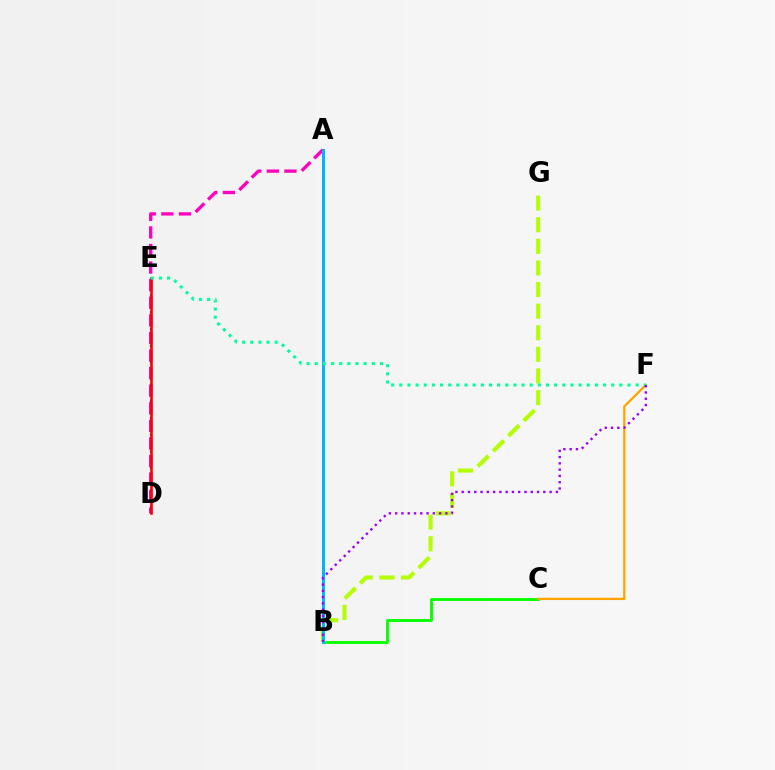{('B', 'G'): [{'color': '#b3ff00', 'line_style': 'dashed', 'thickness': 2.94}], ('D', 'E'): [{'color': '#0010ff', 'line_style': 'dotted', 'thickness': 1.51}, {'color': '#ff0000', 'line_style': 'solid', 'thickness': 1.87}], ('A', 'D'): [{'color': '#ff00bd', 'line_style': 'dashed', 'thickness': 2.39}], ('B', 'C'): [{'color': '#08ff00', 'line_style': 'solid', 'thickness': 2.08}], ('C', 'F'): [{'color': '#ffa500', 'line_style': 'solid', 'thickness': 1.65}], ('A', 'B'): [{'color': '#00b5ff', 'line_style': 'solid', 'thickness': 2.16}], ('E', 'F'): [{'color': '#00ff9d', 'line_style': 'dotted', 'thickness': 2.21}], ('B', 'F'): [{'color': '#9b00ff', 'line_style': 'dotted', 'thickness': 1.71}]}